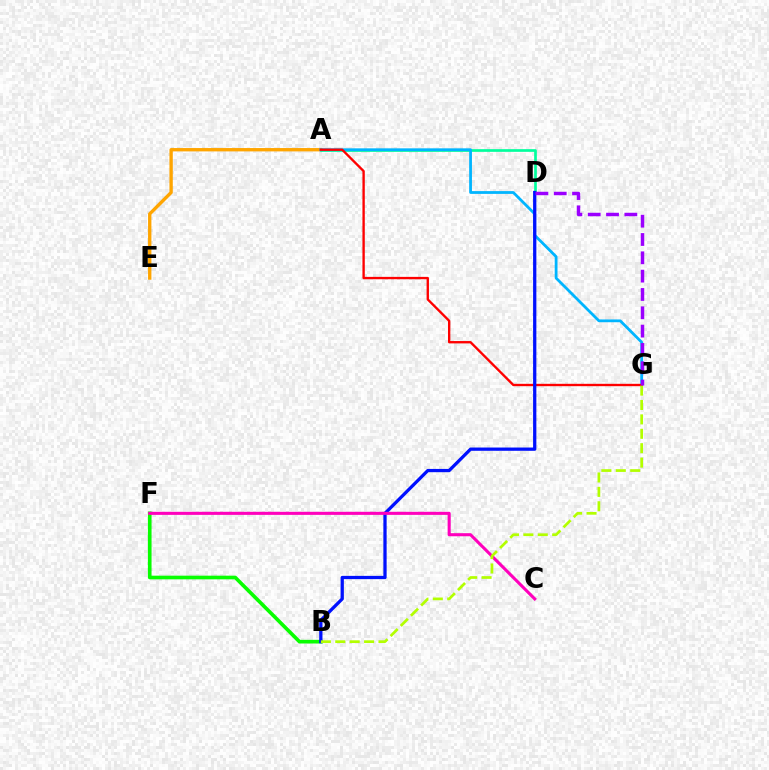{('A', 'E'): [{'color': '#ffa500', 'line_style': 'solid', 'thickness': 2.41}], ('A', 'D'): [{'color': '#00ff9d', 'line_style': 'solid', 'thickness': 1.93}], ('B', 'F'): [{'color': '#08ff00', 'line_style': 'solid', 'thickness': 2.63}], ('A', 'G'): [{'color': '#00b5ff', 'line_style': 'solid', 'thickness': 2.0}, {'color': '#ff0000', 'line_style': 'solid', 'thickness': 1.7}], ('B', 'D'): [{'color': '#0010ff', 'line_style': 'solid', 'thickness': 2.35}], ('C', 'F'): [{'color': '#ff00bd', 'line_style': 'solid', 'thickness': 2.22}], ('B', 'G'): [{'color': '#b3ff00', 'line_style': 'dashed', 'thickness': 1.96}], ('D', 'G'): [{'color': '#9b00ff', 'line_style': 'dashed', 'thickness': 2.49}]}